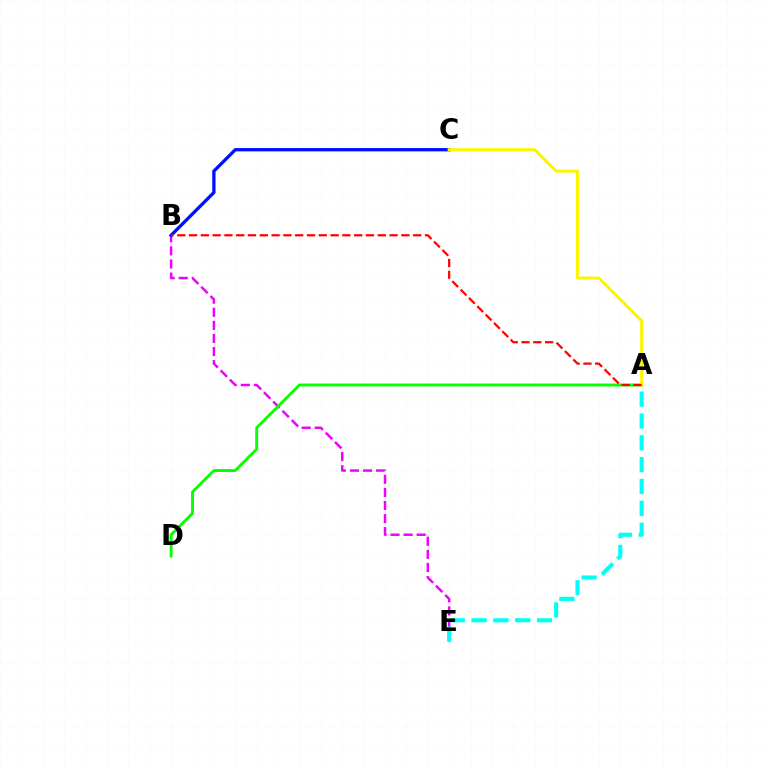{('B', 'E'): [{'color': '#ee00ff', 'line_style': 'dashed', 'thickness': 1.78}], ('B', 'C'): [{'color': '#0010ff', 'line_style': 'solid', 'thickness': 2.37}], ('A', 'E'): [{'color': '#00fff6', 'line_style': 'dashed', 'thickness': 2.97}], ('A', 'D'): [{'color': '#08ff00', 'line_style': 'solid', 'thickness': 2.09}], ('A', 'C'): [{'color': '#fcf500', 'line_style': 'solid', 'thickness': 2.17}], ('A', 'B'): [{'color': '#ff0000', 'line_style': 'dashed', 'thickness': 1.6}]}